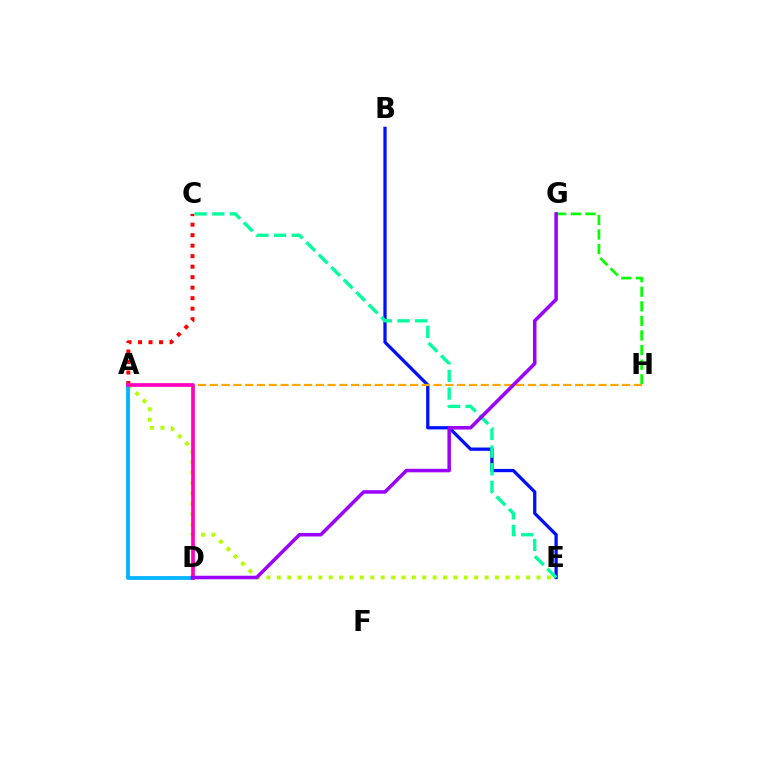{('B', 'E'): [{'color': '#0010ff', 'line_style': 'solid', 'thickness': 2.36}], ('A', 'E'): [{'color': '#b3ff00', 'line_style': 'dotted', 'thickness': 2.82}], ('G', 'H'): [{'color': '#08ff00', 'line_style': 'dashed', 'thickness': 1.98}], ('A', 'C'): [{'color': '#ff0000', 'line_style': 'dotted', 'thickness': 2.85}], ('A', 'H'): [{'color': '#ffa500', 'line_style': 'dashed', 'thickness': 1.6}], ('C', 'E'): [{'color': '#00ff9d', 'line_style': 'dashed', 'thickness': 2.4}], ('A', 'D'): [{'color': '#00b5ff', 'line_style': 'solid', 'thickness': 2.73}, {'color': '#ff00bd', 'line_style': 'solid', 'thickness': 2.66}], ('D', 'G'): [{'color': '#9b00ff', 'line_style': 'solid', 'thickness': 2.53}]}